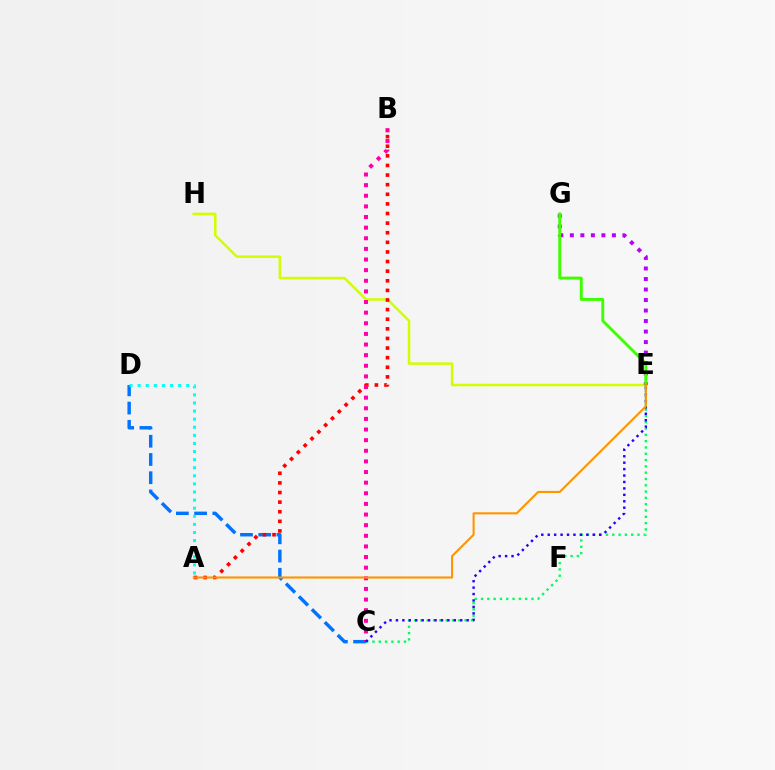{('E', 'H'): [{'color': '#d1ff00', 'line_style': 'solid', 'thickness': 1.82}], ('E', 'G'): [{'color': '#b900ff', 'line_style': 'dotted', 'thickness': 2.86}, {'color': '#3dff00', 'line_style': 'solid', 'thickness': 2.1}], ('C', 'D'): [{'color': '#0074ff', 'line_style': 'dashed', 'thickness': 2.48}], ('A', 'B'): [{'color': '#ff0000', 'line_style': 'dotted', 'thickness': 2.61}], ('C', 'E'): [{'color': '#00ff5c', 'line_style': 'dotted', 'thickness': 1.71}, {'color': '#2500ff', 'line_style': 'dotted', 'thickness': 1.75}], ('B', 'C'): [{'color': '#ff00ac', 'line_style': 'dotted', 'thickness': 2.89}], ('A', 'D'): [{'color': '#00fff6', 'line_style': 'dotted', 'thickness': 2.2}], ('A', 'E'): [{'color': '#ff9400', 'line_style': 'solid', 'thickness': 1.51}]}